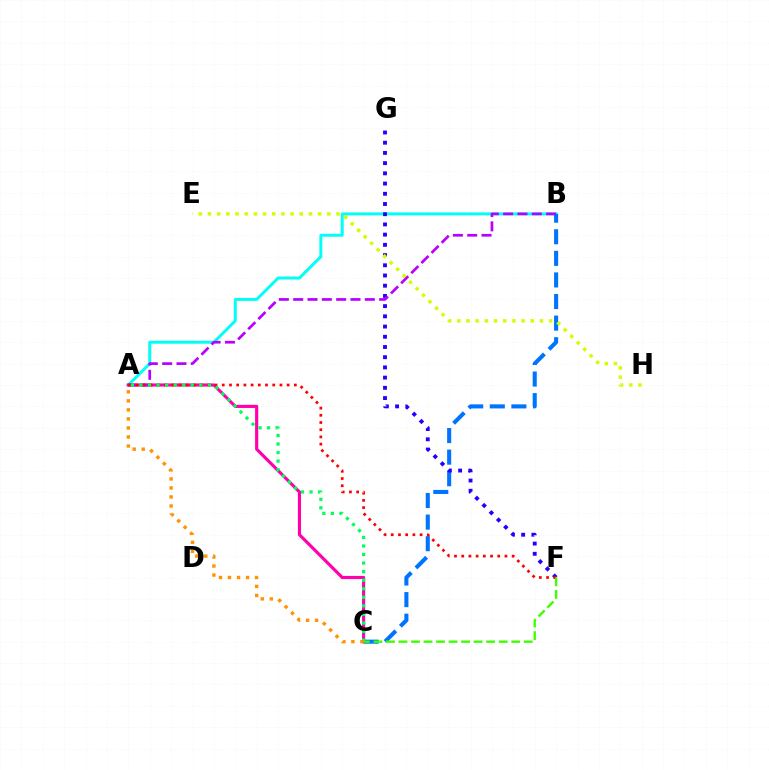{('A', 'B'): [{'color': '#00fff6', 'line_style': 'solid', 'thickness': 2.13}, {'color': '#b900ff', 'line_style': 'dashed', 'thickness': 1.95}], ('B', 'C'): [{'color': '#0074ff', 'line_style': 'dashed', 'thickness': 2.93}], ('A', 'C'): [{'color': '#ff00ac', 'line_style': 'solid', 'thickness': 2.27}, {'color': '#00ff5c', 'line_style': 'dotted', 'thickness': 2.32}, {'color': '#ff9400', 'line_style': 'dotted', 'thickness': 2.45}], ('F', 'G'): [{'color': '#2500ff', 'line_style': 'dotted', 'thickness': 2.78}], ('E', 'H'): [{'color': '#d1ff00', 'line_style': 'dotted', 'thickness': 2.49}], ('A', 'F'): [{'color': '#ff0000', 'line_style': 'dotted', 'thickness': 1.96}], ('C', 'F'): [{'color': '#3dff00', 'line_style': 'dashed', 'thickness': 1.7}]}